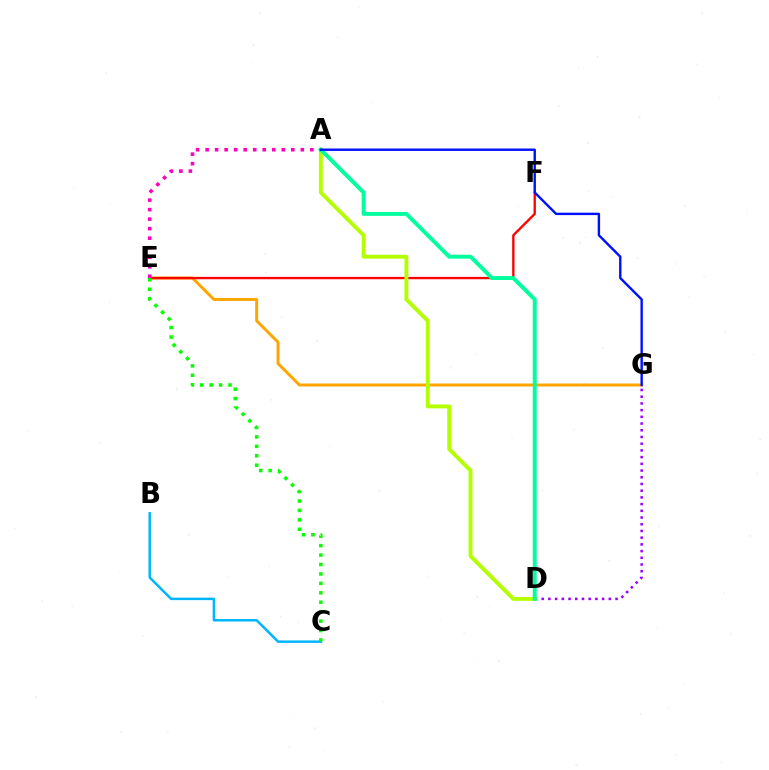{('E', 'G'): [{'color': '#ffa500', 'line_style': 'solid', 'thickness': 2.13}], ('E', 'F'): [{'color': '#ff0000', 'line_style': 'solid', 'thickness': 1.69}], ('B', 'C'): [{'color': '#00b5ff', 'line_style': 'solid', 'thickness': 1.79}], ('D', 'G'): [{'color': '#9b00ff', 'line_style': 'dotted', 'thickness': 1.82}], ('A', 'D'): [{'color': '#b3ff00', 'line_style': 'solid', 'thickness': 2.8}, {'color': '#00ff9d', 'line_style': 'solid', 'thickness': 2.82}], ('A', 'E'): [{'color': '#ff00bd', 'line_style': 'dotted', 'thickness': 2.59}], ('A', 'G'): [{'color': '#0010ff', 'line_style': 'solid', 'thickness': 1.73}], ('C', 'E'): [{'color': '#08ff00', 'line_style': 'dotted', 'thickness': 2.56}]}